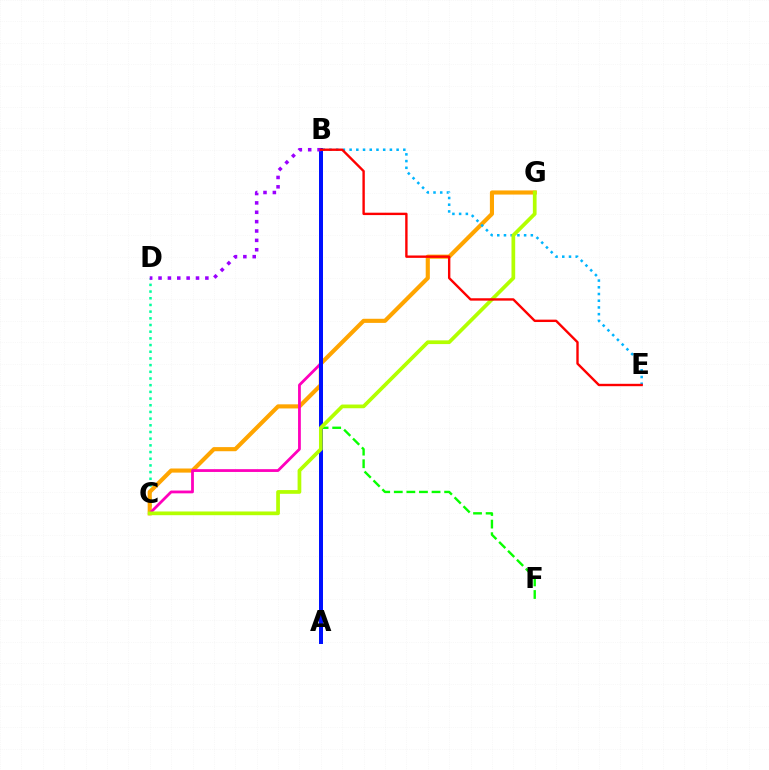{('B', 'F'): [{'color': '#08ff00', 'line_style': 'dashed', 'thickness': 1.71}], ('C', 'D'): [{'color': '#00ff9d', 'line_style': 'dotted', 'thickness': 1.82}], ('C', 'G'): [{'color': '#ffa500', 'line_style': 'solid', 'thickness': 2.96}, {'color': '#b3ff00', 'line_style': 'solid', 'thickness': 2.68}], ('B', 'C'): [{'color': '#ff00bd', 'line_style': 'solid', 'thickness': 2.01}], ('A', 'B'): [{'color': '#0010ff', 'line_style': 'solid', 'thickness': 2.87}], ('B', 'E'): [{'color': '#00b5ff', 'line_style': 'dotted', 'thickness': 1.82}, {'color': '#ff0000', 'line_style': 'solid', 'thickness': 1.72}], ('B', 'D'): [{'color': '#9b00ff', 'line_style': 'dotted', 'thickness': 2.55}]}